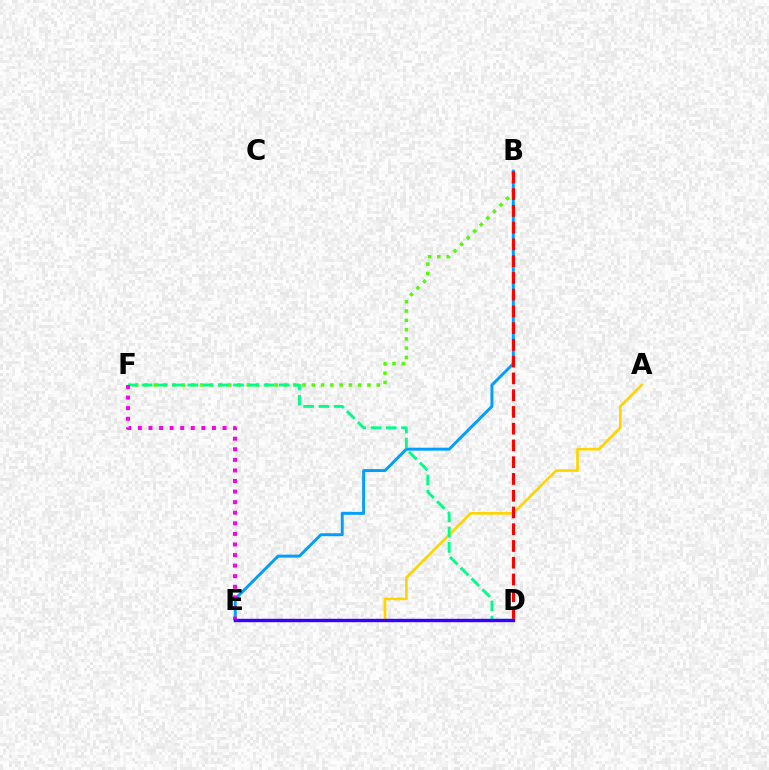{('B', 'F'): [{'color': '#4fff00', 'line_style': 'dotted', 'thickness': 2.52}], ('A', 'E'): [{'color': '#ffd500', 'line_style': 'solid', 'thickness': 1.9}], ('B', 'E'): [{'color': '#009eff', 'line_style': 'solid', 'thickness': 2.11}], ('B', 'D'): [{'color': '#ff0000', 'line_style': 'dashed', 'thickness': 2.28}], ('D', 'F'): [{'color': '#00ff86', 'line_style': 'dashed', 'thickness': 2.07}], ('E', 'F'): [{'color': '#ff00ed', 'line_style': 'dotted', 'thickness': 2.87}], ('D', 'E'): [{'color': '#3700ff', 'line_style': 'solid', 'thickness': 2.45}]}